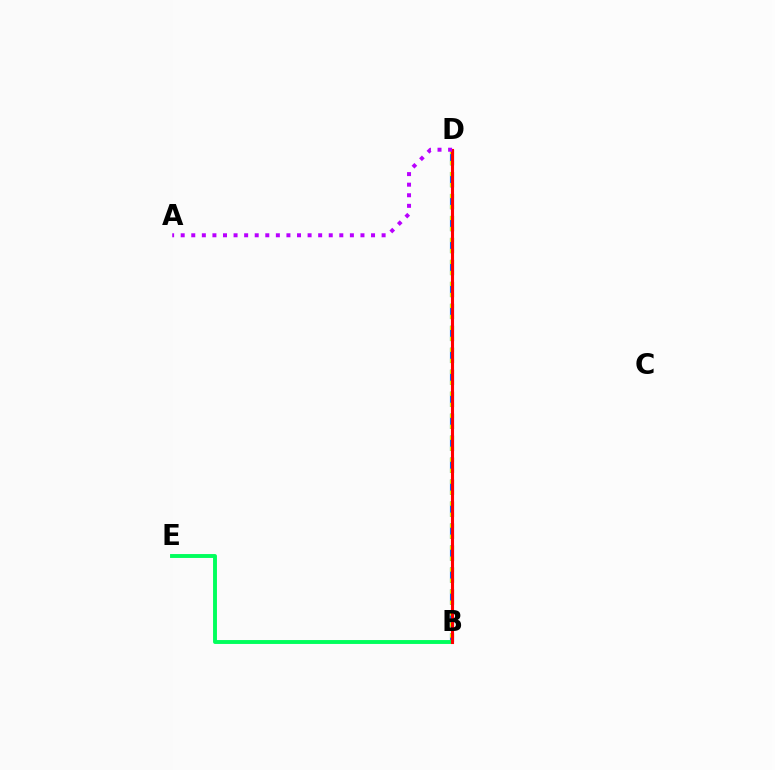{('B', 'D'): [{'color': '#0074ff', 'line_style': 'dashed', 'thickness': 2.98}, {'color': '#d1ff00', 'line_style': 'dotted', 'thickness': 2.99}, {'color': '#ff0000', 'line_style': 'solid', 'thickness': 2.23}], ('B', 'E'): [{'color': '#00ff5c', 'line_style': 'solid', 'thickness': 2.8}], ('A', 'D'): [{'color': '#b900ff', 'line_style': 'dotted', 'thickness': 2.87}]}